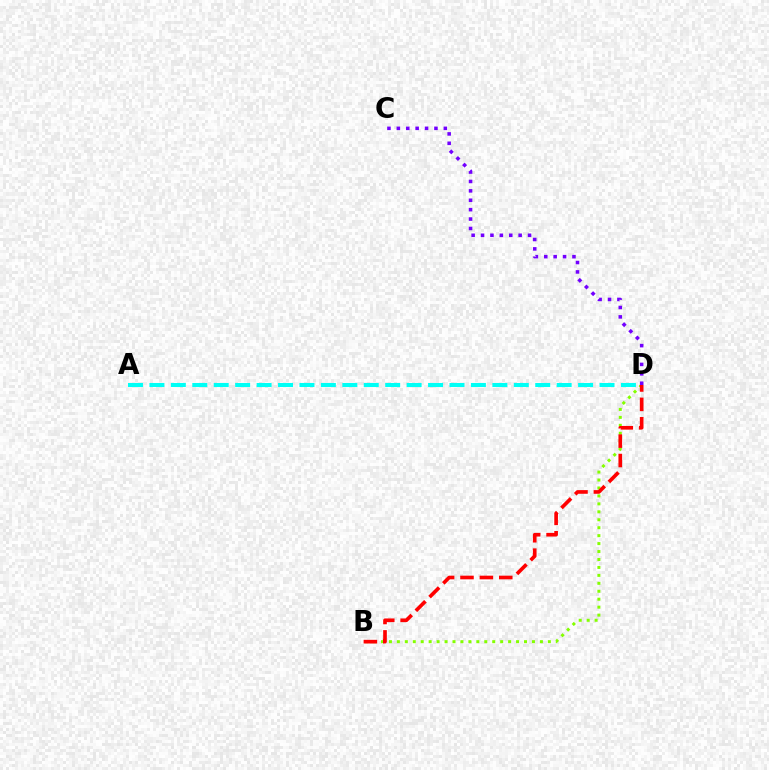{('B', 'D'): [{'color': '#84ff00', 'line_style': 'dotted', 'thickness': 2.16}, {'color': '#ff0000', 'line_style': 'dashed', 'thickness': 2.63}], ('A', 'D'): [{'color': '#00fff6', 'line_style': 'dashed', 'thickness': 2.91}], ('C', 'D'): [{'color': '#7200ff', 'line_style': 'dotted', 'thickness': 2.55}]}